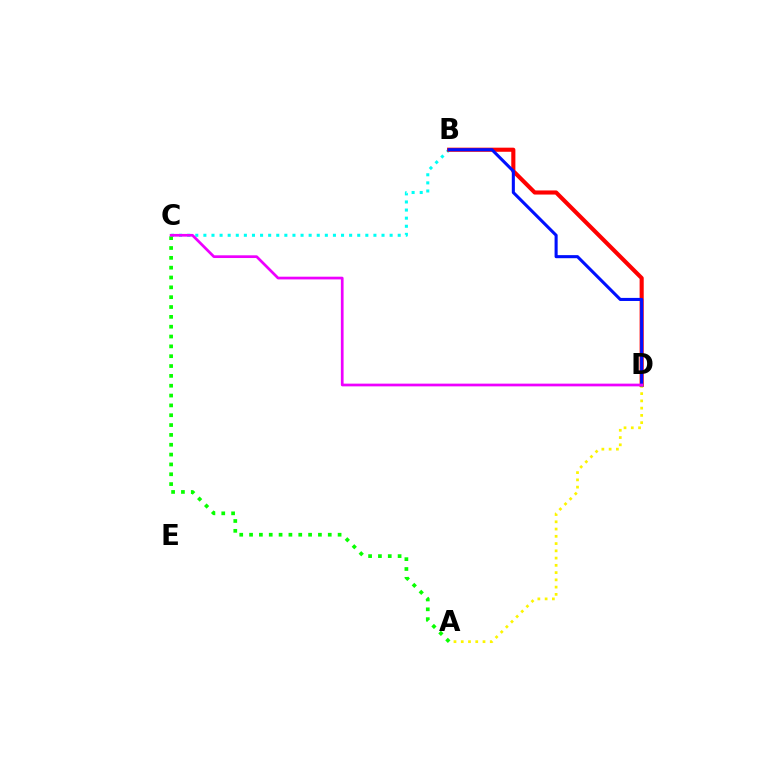{('B', 'C'): [{'color': '#00fff6', 'line_style': 'dotted', 'thickness': 2.2}], ('B', 'D'): [{'color': '#ff0000', 'line_style': 'solid', 'thickness': 2.96}, {'color': '#0010ff', 'line_style': 'solid', 'thickness': 2.21}], ('A', 'D'): [{'color': '#fcf500', 'line_style': 'dotted', 'thickness': 1.97}], ('A', 'C'): [{'color': '#08ff00', 'line_style': 'dotted', 'thickness': 2.67}], ('C', 'D'): [{'color': '#ee00ff', 'line_style': 'solid', 'thickness': 1.96}]}